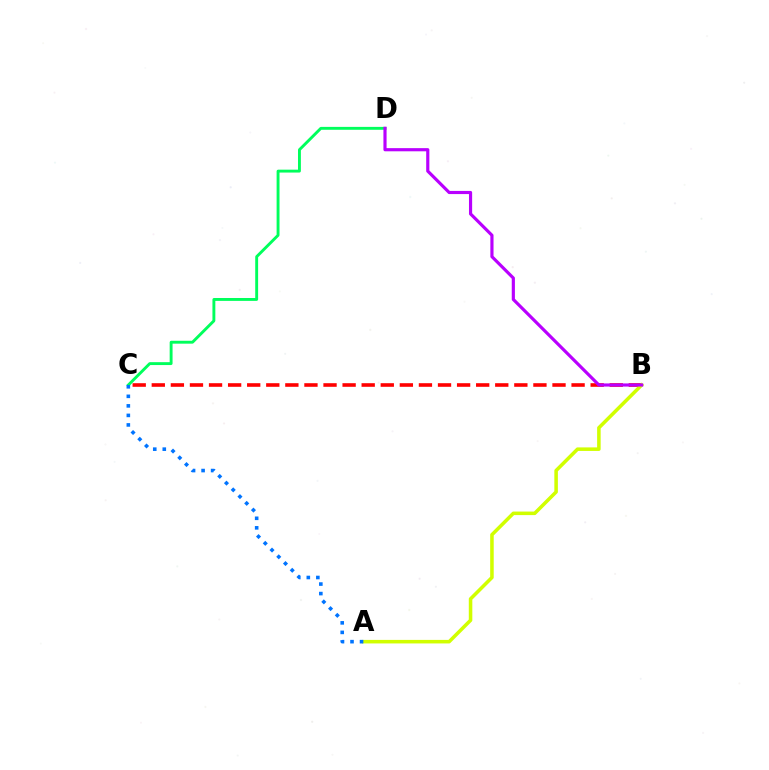{('B', 'C'): [{'color': '#ff0000', 'line_style': 'dashed', 'thickness': 2.59}], ('A', 'B'): [{'color': '#d1ff00', 'line_style': 'solid', 'thickness': 2.55}], ('C', 'D'): [{'color': '#00ff5c', 'line_style': 'solid', 'thickness': 2.08}], ('B', 'D'): [{'color': '#b900ff', 'line_style': 'solid', 'thickness': 2.27}], ('A', 'C'): [{'color': '#0074ff', 'line_style': 'dotted', 'thickness': 2.59}]}